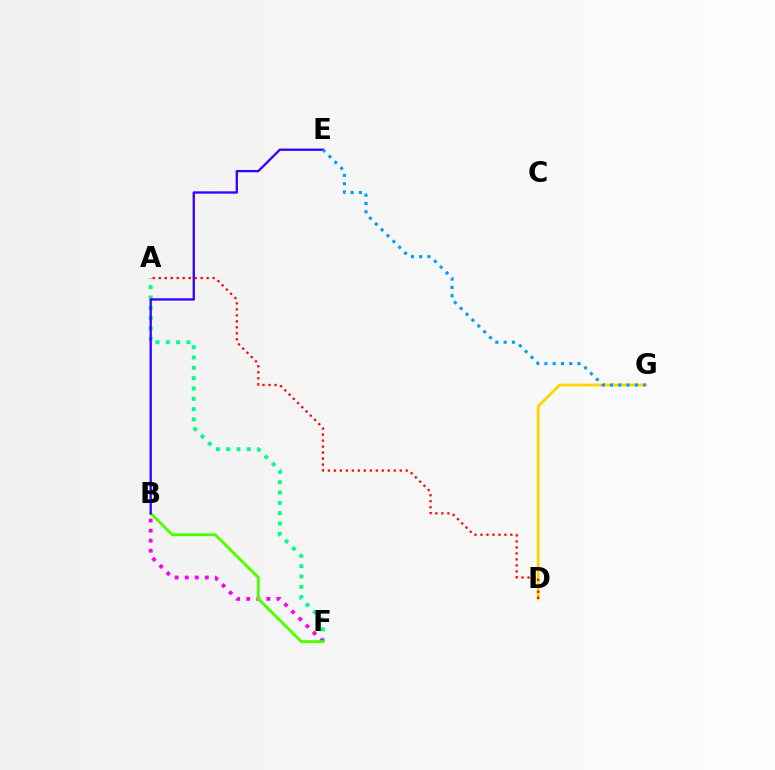{('A', 'F'): [{'color': '#00ff86', 'line_style': 'dotted', 'thickness': 2.8}], ('B', 'F'): [{'color': '#ff00ed', 'line_style': 'dotted', 'thickness': 2.73}, {'color': '#4fff00', 'line_style': 'solid', 'thickness': 2.07}], ('B', 'E'): [{'color': '#3700ff', 'line_style': 'solid', 'thickness': 1.67}], ('D', 'G'): [{'color': '#ffd500', 'line_style': 'solid', 'thickness': 2.06}], ('E', 'G'): [{'color': '#009eff', 'line_style': 'dotted', 'thickness': 2.25}], ('A', 'D'): [{'color': '#ff0000', 'line_style': 'dotted', 'thickness': 1.63}]}